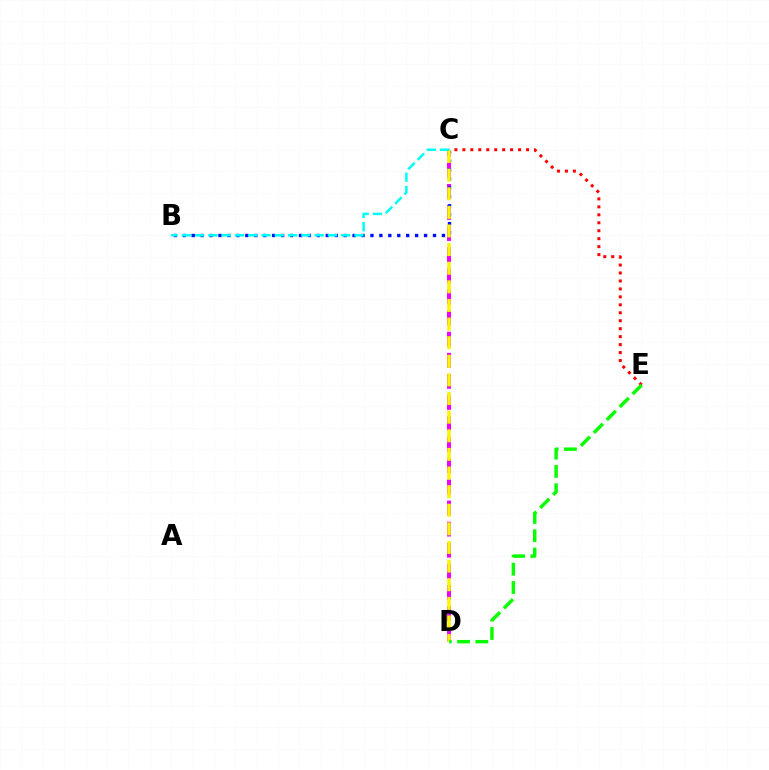{('C', 'D'): [{'color': '#ee00ff', 'line_style': 'dashed', 'thickness': 2.87}, {'color': '#fcf500', 'line_style': 'dashed', 'thickness': 2.53}], ('B', 'C'): [{'color': '#0010ff', 'line_style': 'dotted', 'thickness': 2.43}, {'color': '#00fff6', 'line_style': 'dashed', 'thickness': 1.8}], ('C', 'E'): [{'color': '#ff0000', 'line_style': 'dotted', 'thickness': 2.16}], ('D', 'E'): [{'color': '#08ff00', 'line_style': 'dashed', 'thickness': 2.48}]}